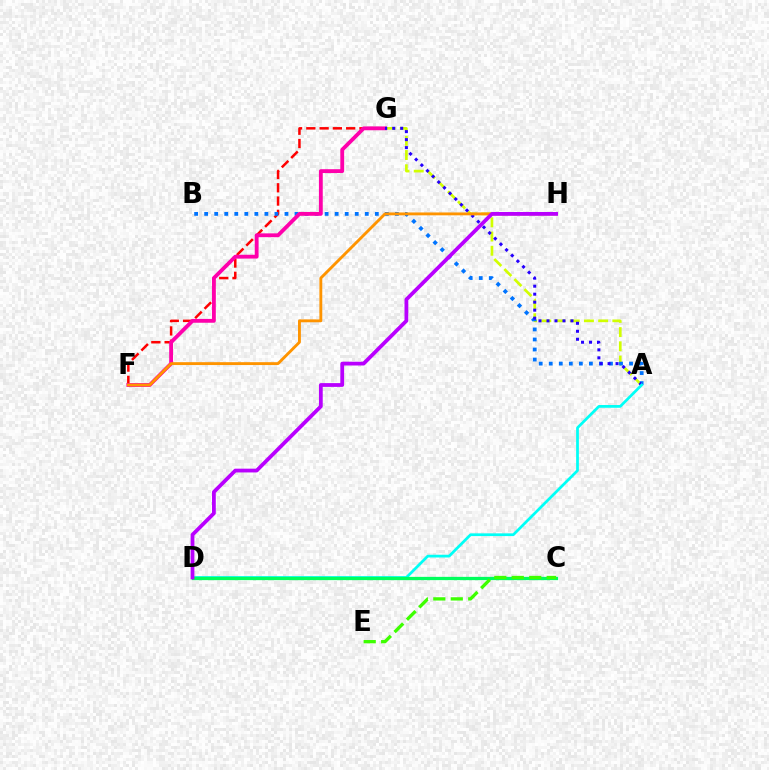{('F', 'G'): [{'color': '#ff0000', 'line_style': 'dashed', 'thickness': 1.8}, {'color': '#ff00ac', 'line_style': 'solid', 'thickness': 2.76}], ('A', 'G'): [{'color': '#d1ff00', 'line_style': 'dashed', 'thickness': 1.93}, {'color': '#2500ff', 'line_style': 'dotted', 'thickness': 2.17}], ('A', 'B'): [{'color': '#0074ff', 'line_style': 'dotted', 'thickness': 2.73}], ('F', 'H'): [{'color': '#ff9400', 'line_style': 'solid', 'thickness': 2.07}], ('A', 'D'): [{'color': '#00fff6', 'line_style': 'solid', 'thickness': 1.97}], ('C', 'D'): [{'color': '#00ff5c', 'line_style': 'solid', 'thickness': 2.36}], ('C', 'E'): [{'color': '#3dff00', 'line_style': 'dashed', 'thickness': 2.37}], ('D', 'H'): [{'color': '#b900ff', 'line_style': 'solid', 'thickness': 2.72}]}